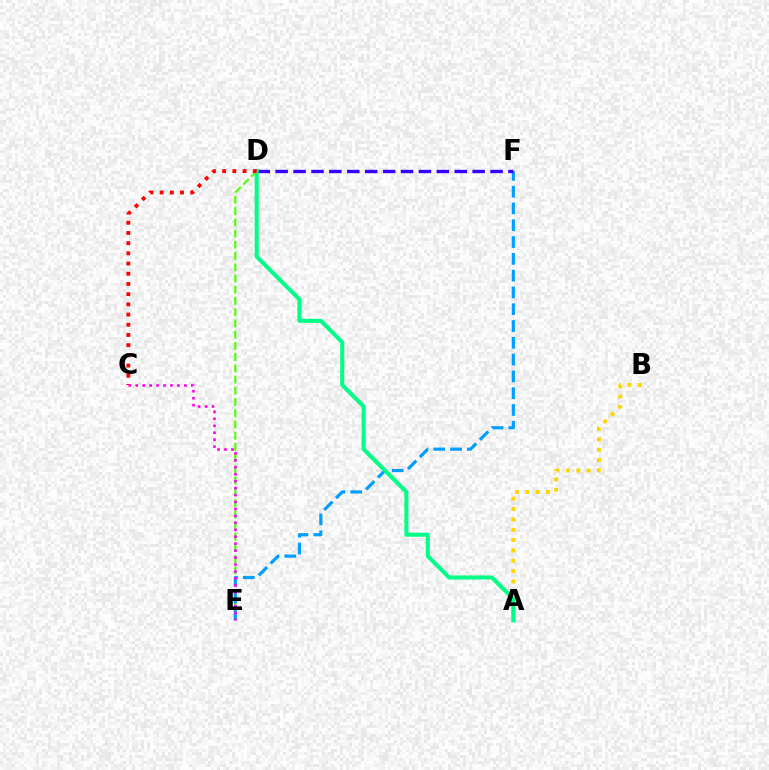{('A', 'B'): [{'color': '#ffd500', 'line_style': 'dotted', 'thickness': 2.81}], ('D', 'E'): [{'color': '#4fff00', 'line_style': 'dashed', 'thickness': 1.53}], ('E', 'F'): [{'color': '#009eff', 'line_style': 'dashed', 'thickness': 2.28}], ('D', 'F'): [{'color': '#3700ff', 'line_style': 'dashed', 'thickness': 2.43}], ('A', 'D'): [{'color': '#00ff86', 'line_style': 'solid', 'thickness': 2.92}], ('C', 'D'): [{'color': '#ff0000', 'line_style': 'dotted', 'thickness': 2.77}], ('C', 'E'): [{'color': '#ff00ed', 'line_style': 'dotted', 'thickness': 1.89}]}